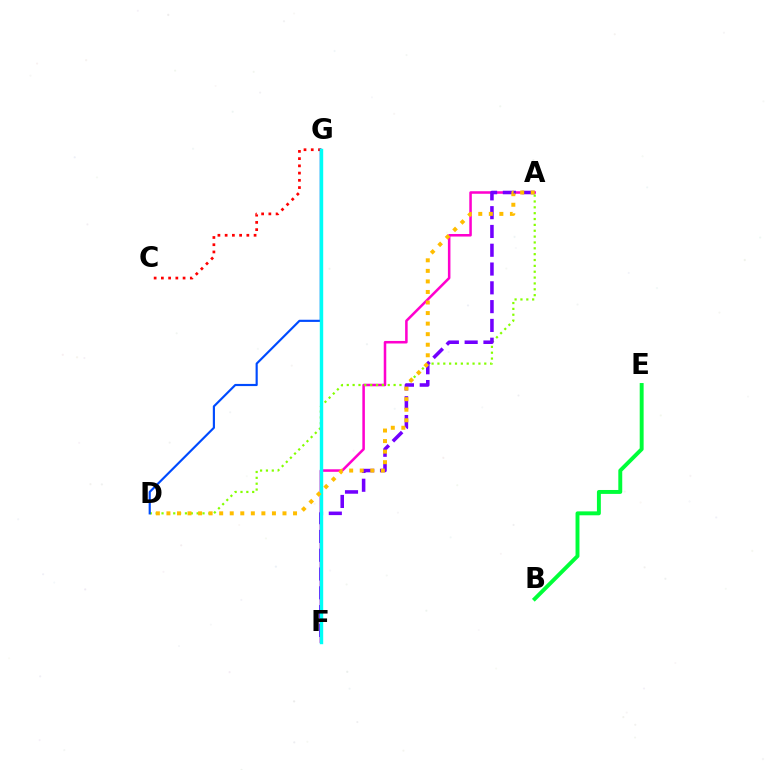{('A', 'F'): [{'color': '#ff00cf', 'line_style': 'solid', 'thickness': 1.83}, {'color': '#7200ff', 'line_style': 'dashed', 'thickness': 2.55}], ('B', 'E'): [{'color': '#00ff39', 'line_style': 'solid', 'thickness': 2.82}], ('C', 'G'): [{'color': '#ff0000', 'line_style': 'dotted', 'thickness': 1.97}], ('A', 'D'): [{'color': '#84ff00', 'line_style': 'dotted', 'thickness': 1.59}, {'color': '#ffbd00', 'line_style': 'dotted', 'thickness': 2.87}], ('D', 'G'): [{'color': '#004bff', 'line_style': 'solid', 'thickness': 1.56}], ('F', 'G'): [{'color': '#00fff6', 'line_style': 'solid', 'thickness': 2.45}]}